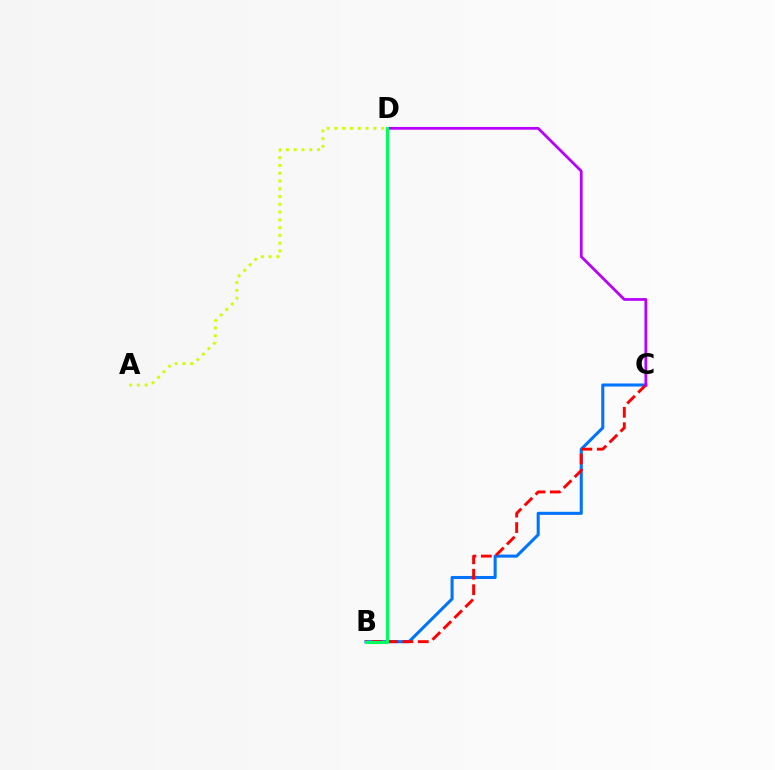{('B', 'C'): [{'color': '#0074ff', 'line_style': 'solid', 'thickness': 2.21}, {'color': '#ff0000', 'line_style': 'dashed', 'thickness': 2.1}], ('C', 'D'): [{'color': '#b900ff', 'line_style': 'solid', 'thickness': 1.98}], ('A', 'D'): [{'color': '#d1ff00', 'line_style': 'dotted', 'thickness': 2.11}], ('B', 'D'): [{'color': '#00ff5c', 'line_style': 'solid', 'thickness': 2.18}]}